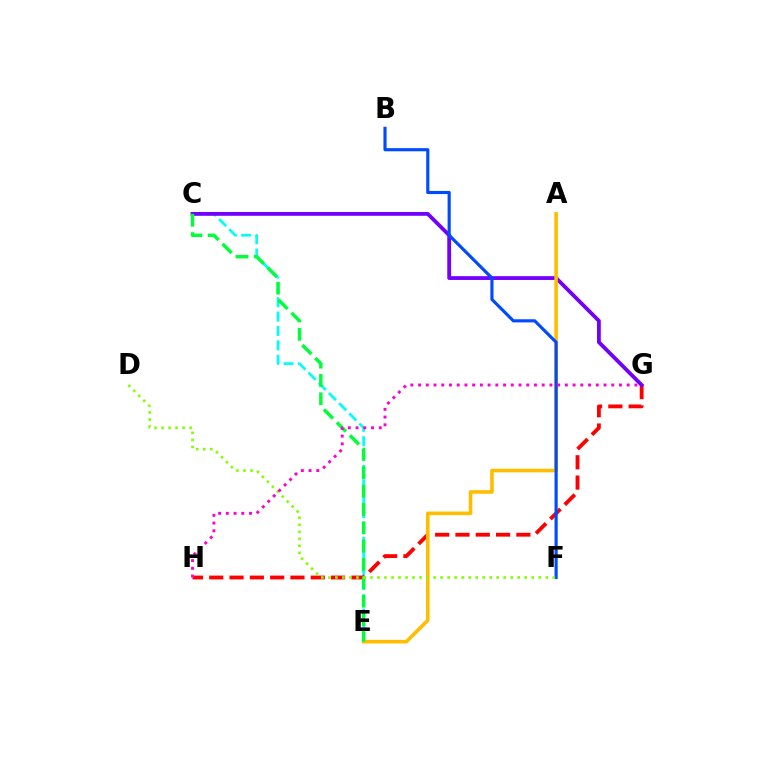{('C', 'E'): [{'color': '#00fff6', 'line_style': 'dashed', 'thickness': 1.95}, {'color': '#00ff39', 'line_style': 'dashed', 'thickness': 2.49}], ('G', 'H'): [{'color': '#ff0000', 'line_style': 'dashed', 'thickness': 2.76}, {'color': '#ff00cf', 'line_style': 'dotted', 'thickness': 2.1}], ('C', 'G'): [{'color': '#7200ff', 'line_style': 'solid', 'thickness': 2.74}], ('A', 'E'): [{'color': '#ffbd00', 'line_style': 'solid', 'thickness': 2.59}], ('B', 'F'): [{'color': '#004bff', 'line_style': 'solid', 'thickness': 2.26}], ('D', 'F'): [{'color': '#84ff00', 'line_style': 'dotted', 'thickness': 1.91}]}